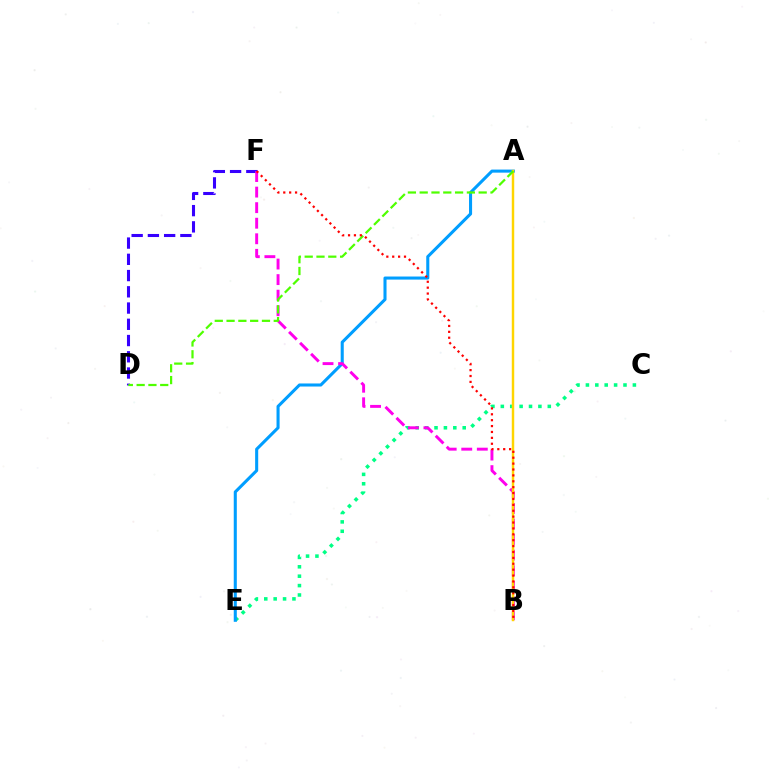{('C', 'E'): [{'color': '#00ff86', 'line_style': 'dotted', 'thickness': 2.55}], ('A', 'E'): [{'color': '#009eff', 'line_style': 'solid', 'thickness': 2.21}], ('D', 'F'): [{'color': '#3700ff', 'line_style': 'dashed', 'thickness': 2.21}], ('B', 'F'): [{'color': '#ff00ed', 'line_style': 'dashed', 'thickness': 2.11}, {'color': '#ff0000', 'line_style': 'dotted', 'thickness': 1.6}], ('A', 'B'): [{'color': '#ffd500', 'line_style': 'solid', 'thickness': 1.76}], ('A', 'D'): [{'color': '#4fff00', 'line_style': 'dashed', 'thickness': 1.6}]}